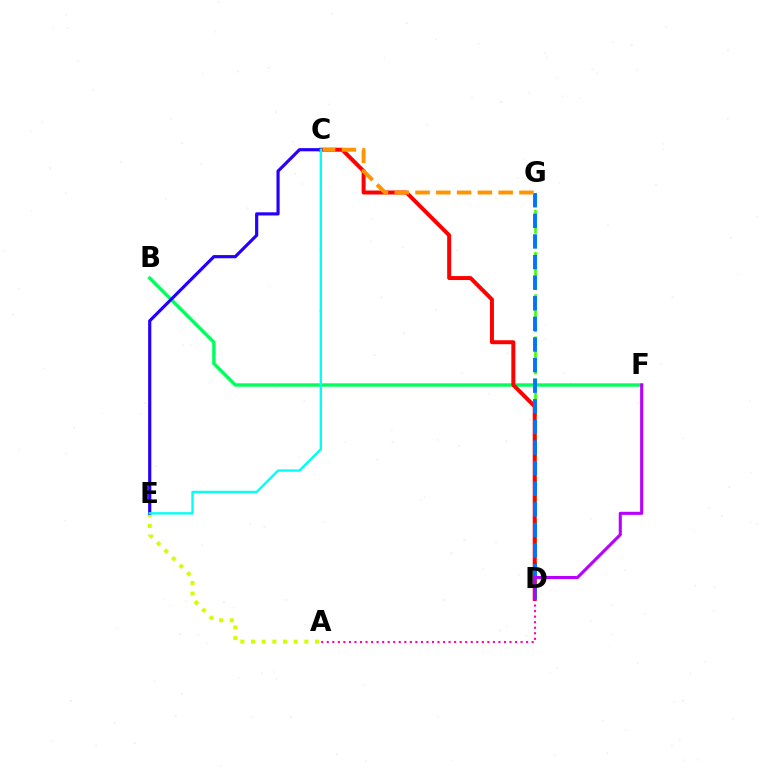{('A', 'D'): [{'color': '#ff00ac', 'line_style': 'dotted', 'thickness': 1.5}], ('D', 'G'): [{'color': '#3dff00', 'line_style': 'dashed', 'thickness': 1.91}, {'color': '#0074ff', 'line_style': 'dashed', 'thickness': 2.8}], ('B', 'F'): [{'color': '#00ff5c', 'line_style': 'solid', 'thickness': 2.44}], ('C', 'D'): [{'color': '#ff0000', 'line_style': 'solid', 'thickness': 2.86}], ('A', 'E'): [{'color': '#d1ff00', 'line_style': 'dotted', 'thickness': 2.9}], ('D', 'F'): [{'color': '#b900ff', 'line_style': 'solid', 'thickness': 2.22}], ('C', 'G'): [{'color': '#ff9400', 'line_style': 'dashed', 'thickness': 2.82}], ('C', 'E'): [{'color': '#2500ff', 'line_style': 'solid', 'thickness': 2.28}, {'color': '#00fff6', 'line_style': 'solid', 'thickness': 1.69}]}